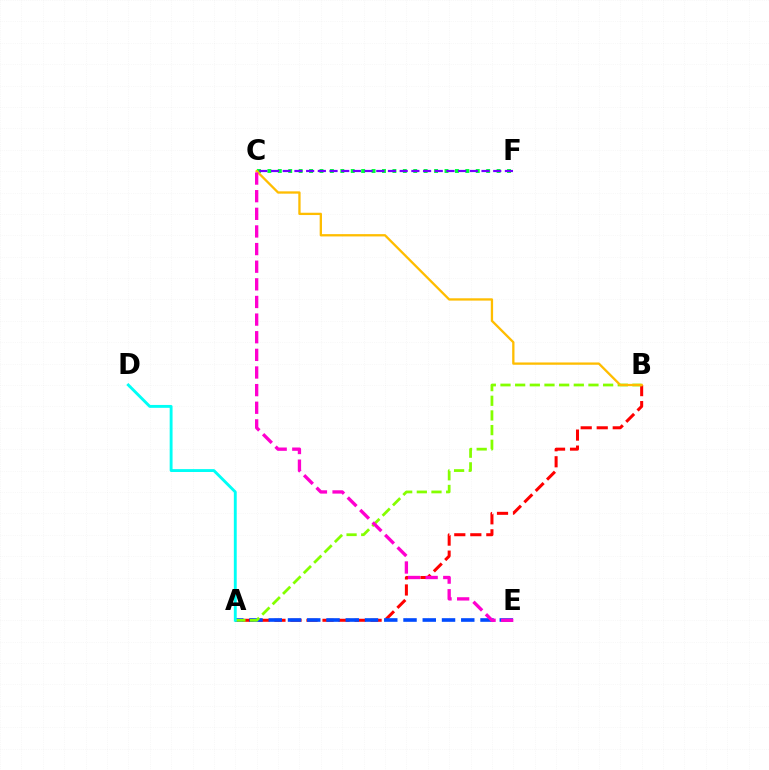{('C', 'F'): [{'color': '#00ff39', 'line_style': 'dotted', 'thickness': 2.83}, {'color': '#7200ff', 'line_style': 'dashed', 'thickness': 1.59}], ('A', 'B'): [{'color': '#ff0000', 'line_style': 'dashed', 'thickness': 2.18}, {'color': '#84ff00', 'line_style': 'dashed', 'thickness': 1.99}], ('A', 'E'): [{'color': '#004bff', 'line_style': 'dashed', 'thickness': 2.62}], ('A', 'D'): [{'color': '#00fff6', 'line_style': 'solid', 'thickness': 2.08}], ('B', 'C'): [{'color': '#ffbd00', 'line_style': 'solid', 'thickness': 1.66}], ('C', 'E'): [{'color': '#ff00cf', 'line_style': 'dashed', 'thickness': 2.4}]}